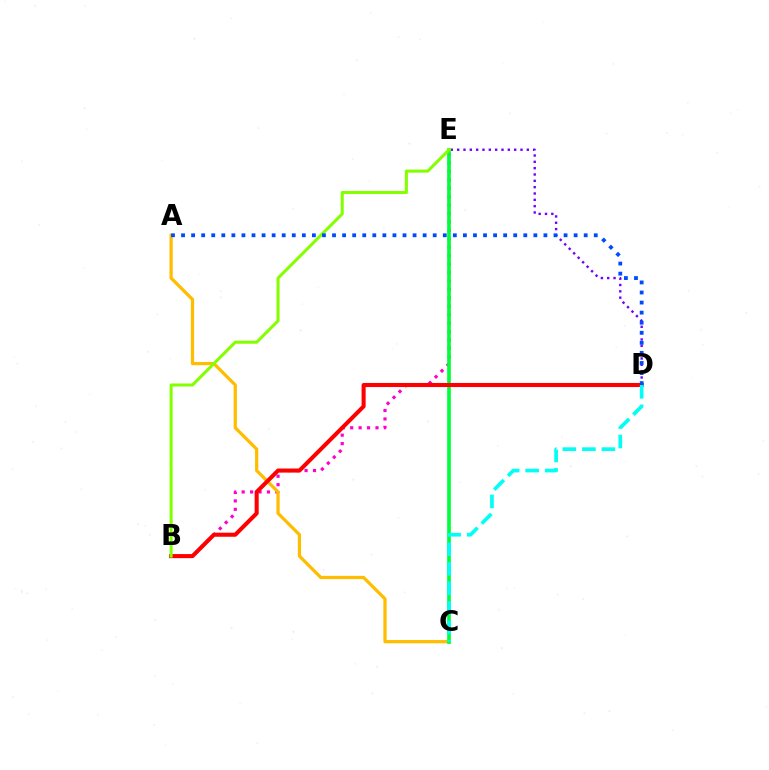{('B', 'E'): [{'color': '#ff00cf', 'line_style': 'dotted', 'thickness': 2.29}, {'color': '#84ff00', 'line_style': 'solid', 'thickness': 2.19}], ('D', 'E'): [{'color': '#7200ff', 'line_style': 'dotted', 'thickness': 1.72}], ('A', 'C'): [{'color': '#ffbd00', 'line_style': 'solid', 'thickness': 2.33}], ('C', 'E'): [{'color': '#00ff39', 'line_style': 'solid', 'thickness': 2.64}], ('B', 'D'): [{'color': '#ff0000', 'line_style': 'solid', 'thickness': 2.93}], ('A', 'D'): [{'color': '#004bff', 'line_style': 'dotted', 'thickness': 2.74}], ('C', 'D'): [{'color': '#00fff6', 'line_style': 'dashed', 'thickness': 2.65}]}